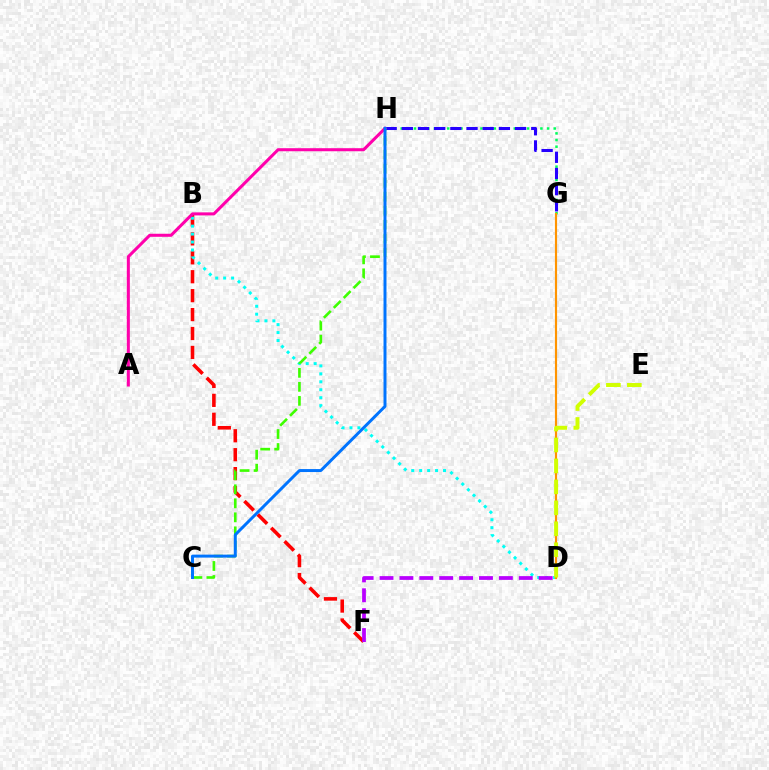{('B', 'F'): [{'color': '#ff0000', 'line_style': 'dashed', 'thickness': 2.57}], ('G', 'H'): [{'color': '#00ff5c', 'line_style': 'dotted', 'thickness': 1.81}, {'color': '#2500ff', 'line_style': 'dashed', 'thickness': 2.2}], ('B', 'D'): [{'color': '#00fff6', 'line_style': 'dotted', 'thickness': 2.16}], ('C', 'H'): [{'color': '#3dff00', 'line_style': 'dashed', 'thickness': 1.9}, {'color': '#0074ff', 'line_style': 'solid', 'thickness': 2.14}], ('A', 'H'): [{'color': '#ff00ac', 'line_style': 'solid', 'thickness': 2.19}], ('D', 'F'): [{'color': '#b900ff', 'line_style': 'dashed', 'thickness': 2.7}], ('D', 'G'): [{'color': '#ff9400', 'line_style': 'solid', 'thickness': 1.56}], ('D', 'E'): [{'color': '#d1ff00', 'line_style': 'dashed', 'thickness': 2.85}]}